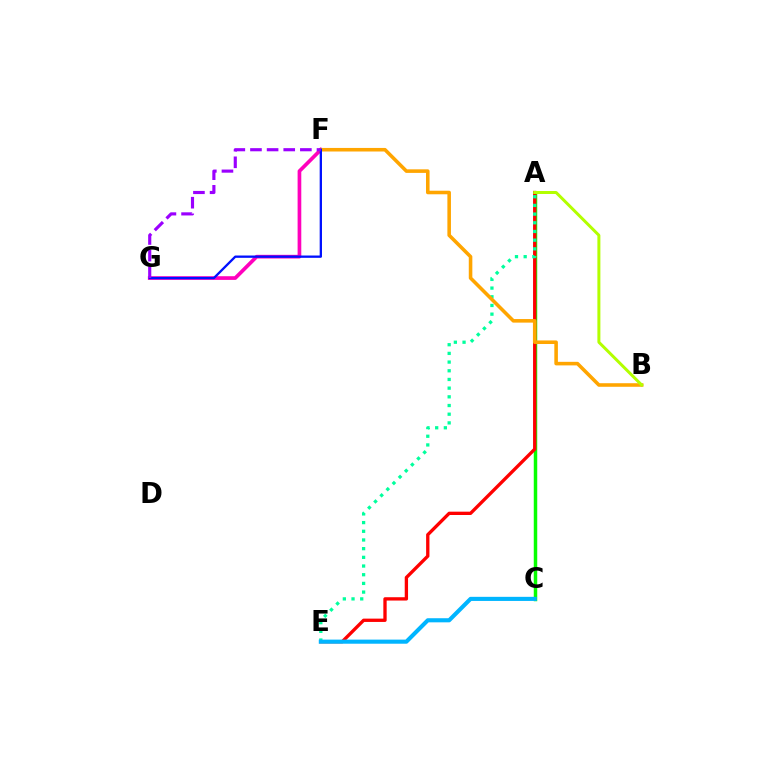{('F', 'G'): [{'color': '#ff00bd', 'line_style': 'solid', 'thickness': 2.65}, {'color': '#0010ff', 'line_style': 'solid', 'thickness': 1.66}, {'color': '#9b00ff', 'line_style': 'dashed', 'thickness': 2.26}], ('A', 'C'): [{'color': '#08ff00', 'line_style': 'solid', 'thickness': 2.5}], ('A', 'E'): [{'color': '#ff0000', 'line_style': 'solid', 'thickness': 2.39}, {'color': '#00ff9d', 'line_style': 'dotted', 'thickness': 2.36}], ('B', 'F'): [{'color': '#ffa500', 'line_style': 'solid', 'thickness': 2.57}], ('C', 'E'): [{'color': '#00b5ff', 'line_style': 'solid', 'thickness': 2.96}], ('A', 'B'): [{'color': '#b3ff00', 'line_style': 'solid', 'thickness': 2.15}]}